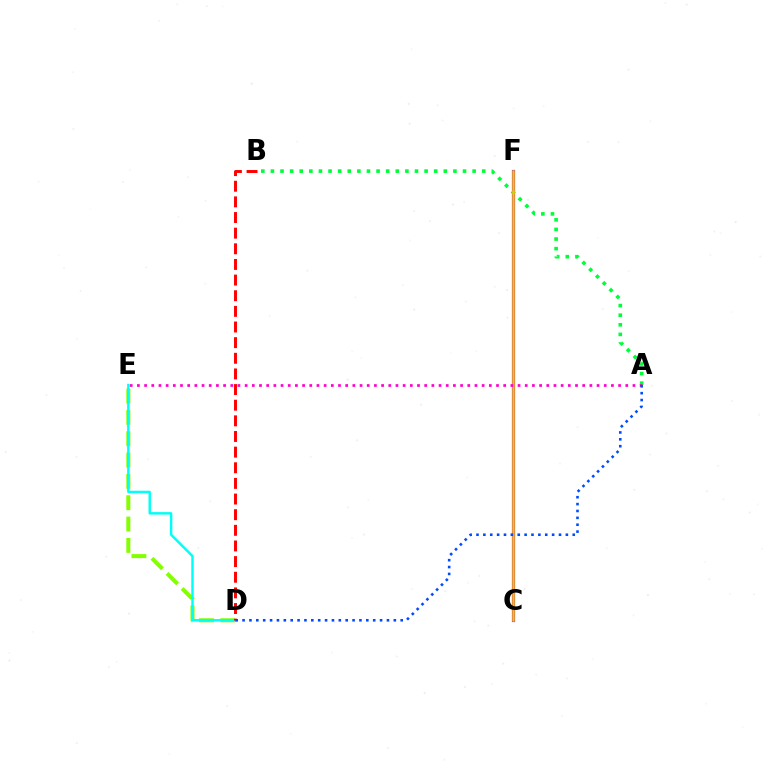{('C', 'F'): [{'color': '#7200ff', 'line_style': 'solid', 'thickness': 2.29}, {'color': '#ffbd00', 'line_style': 'solid', 'thickness': 1.83}], ('A', 'B'): [{'color': '#00ff39', 'line_style': 'dotted', 'thickness': 2.61}], ('D', 'E'): [{'color': '#84ff00', 'line_style': 'dashed', 'thickness': 2.9}, {'color': '#00fff6', 'line_style': 'solid', 'thickness': 1.76}], ('B', 'D'): [{'color': '#ff0000', 'line_style': 'dashed', 'thickness': 2.12}], ('A', 'E'): [{'color': '#ff00cf', 'line_style': 'dotted', 'thickness': 1.95}], ('A', 'D'): [{'color': '#004bff', 'line_style': 'dotted', 'thickness': 1.87}]}